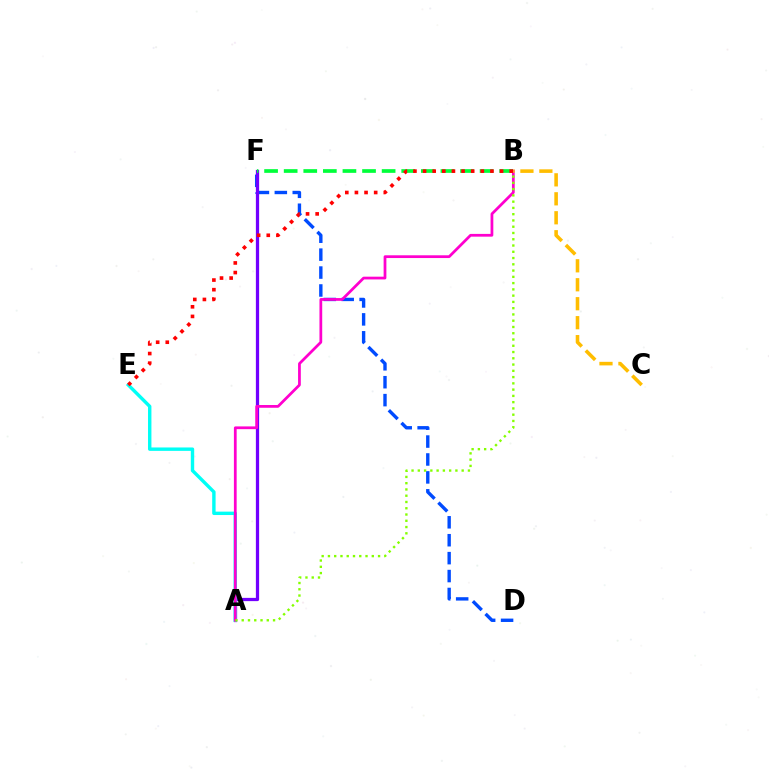{('D', 'F'): [{'color': '#004bff', 'line_style': 'dashed', 'thickness': 2.43}], ('A', 'F'): [{'color': '#7200ff', 'line_style': 'solid', 'thickness': 2.34}], ('B', 'F'): [{'color': '#00ff39', 'line_style': 'dashed', 'thickness': 2.66}], ('A', 'E'): [{'color': '#00fff6', 'line_style': 'solid', 'thickness': 2.45}], ('A', 'B'): [{'color': '#ff00cf', 'line_style': 'solid', 'thickness': 1.98}, {'color': '#84ff00', 'line_style': 'dotted', 'thickness': 1.7}], ('B', 'E'): [{'color': '#ff0000', 'line_style': 'dotted', 'thickness': 2.62}], ('B', 'C'): [{'color': '#ffbd00', 'line_style': 'dashed', 'thickness': 2.58}]}